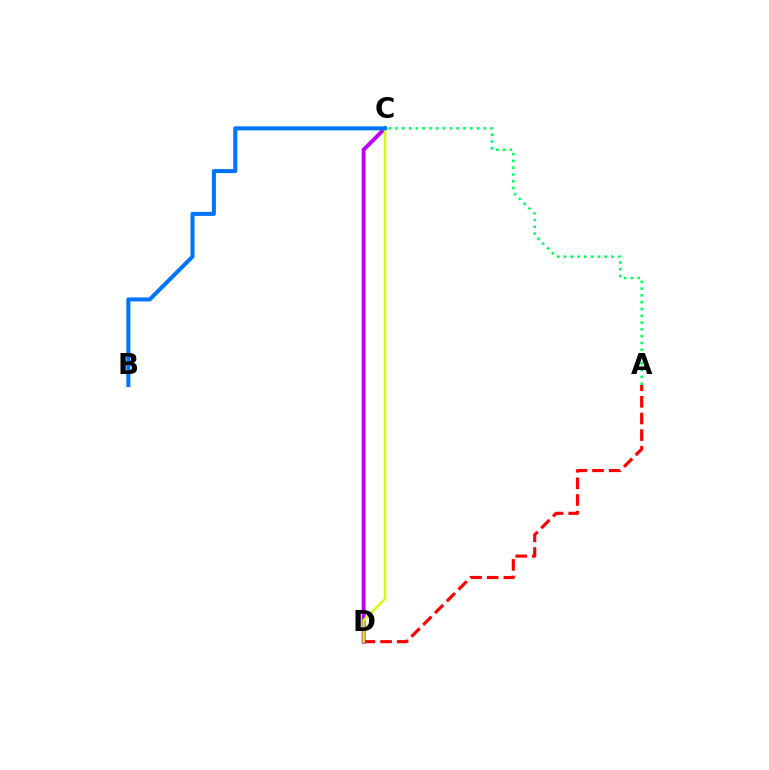{('A', 'C'): [{'color': '#00ff5c', 'line_style': 'dotted', 'thickness': 1.85}], ('C', 'D'): [{'color': '#b900ff', 'line_style': 'solid', 'thickness': 2.8}, {'color': '#d1ff00', 'line_style': 'solid', 'thickness': 1.73}], ('A', 'D'): [{'color': '#ff0000', 'line_style': 'dashed', 'thickness': 2.26}], ('B', 'C'): [{'color': '#0074ff', 'line_style': 'solid', 'thickness': 2.9}]}